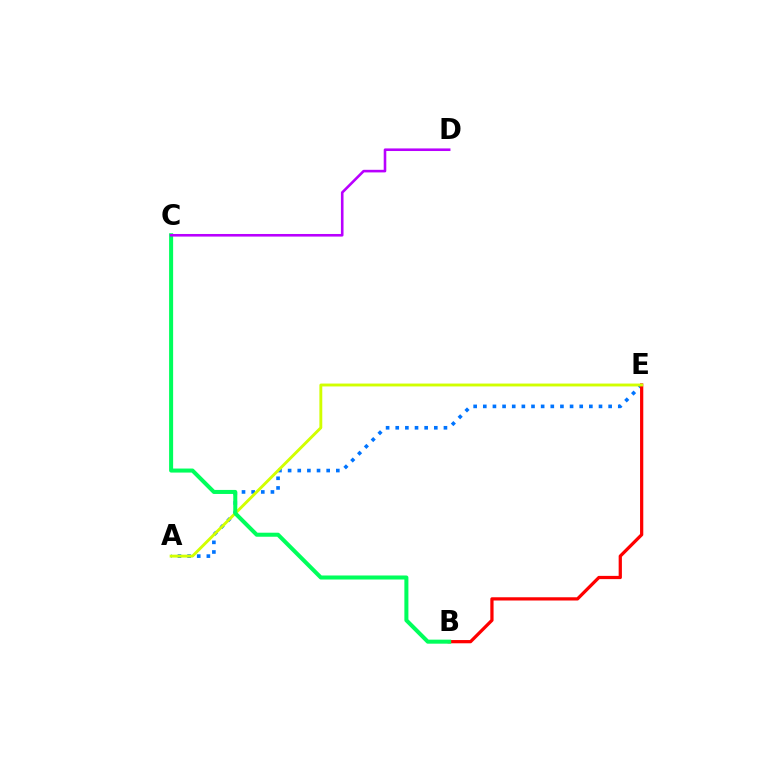{('A', 'E'): [{'color': '#0074ff', 'line_style': 'dotted', 'thickness': 2.62}, {'color': '#d1ff00', 'line_style': 'solid', 'thickness': 2.08}], ('B', 'E'): [{'color': '#ff0000', 'line_style': 'solid', 'thickness': 2.33}], ('B', 'C'): [{'color': '#00ff5c', 'line_style': 'solid', 'thickness': 2.9}], ('C', 'D'): [{'color': '#b900ff', 'line_style': 'solid', 'thickness': 1.87}]}